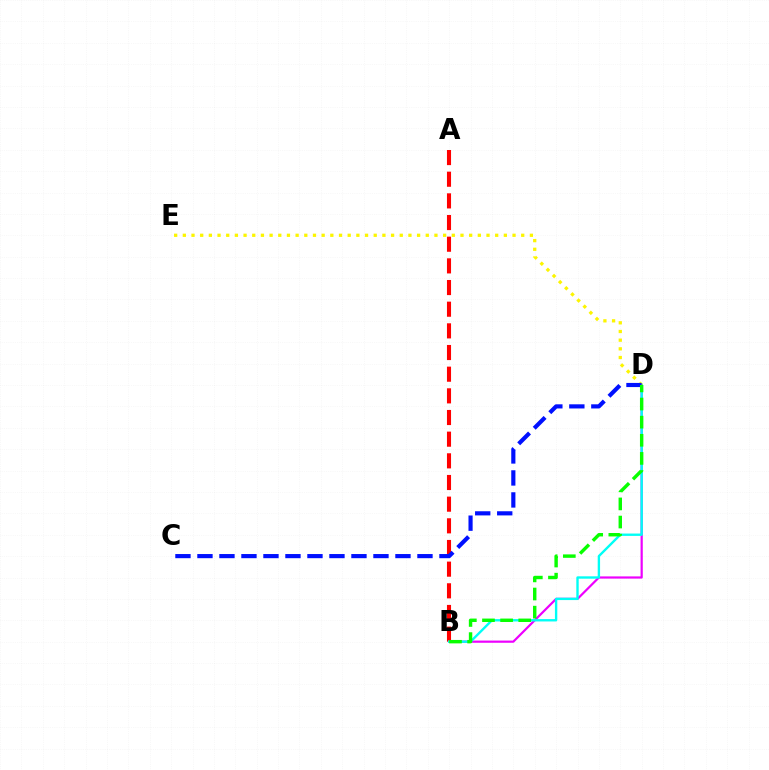{('A', 'B'): [{'color': '#ff0000', 'line_style': 'dashed', 'thickness': 2.94}], ('B', 'D'): [{'color': '#ee00ff', 'line_style': 'solid', 'thickness': 1.59}, {'color': '#00fff6', 'line_style': 'solid', 'thickness': 1.7}, {'color': '#08ff00', 'line_style': 'dashed', 'thickness': 2.46}], ('D', 'E'): [{'color': '#fcf500', 'line_style': 'dotted', 'thickness': 2.36}], ('C', 'D'): [{'color': '#0010ff', 'line_style': 'dashed', 'thickness': 2.99}]}